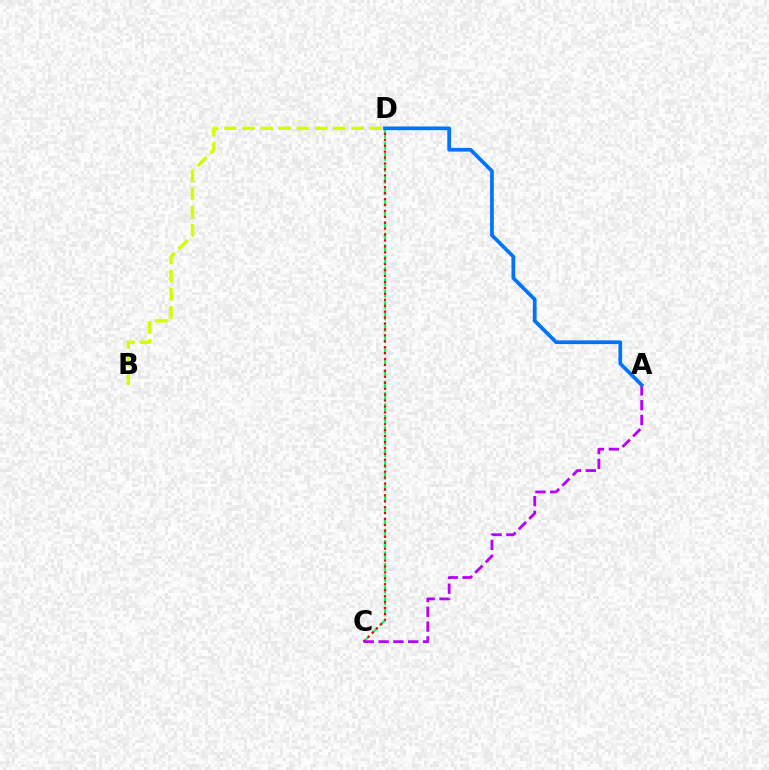{('C', 'D'): [{'color': '#00ff5c', 'line_style': 'dashed', 'thickness': 1.55}, {'color': '#ff0000', 'line_style': 'dotted', 'thickness': 1.61}], ('A', 'C'): [{'color': '#b900ff', 'line_style': 'dashed', 'thickness': 2.01}], ('B', 'D'): [{'color': '#d1ff00', 'line_style': 'dashed', 'thickness': 2.47}], ('A', 'D'): [{'color': '#0074ff', 'line_style': 'solid', 'thickness': 2.68}]}